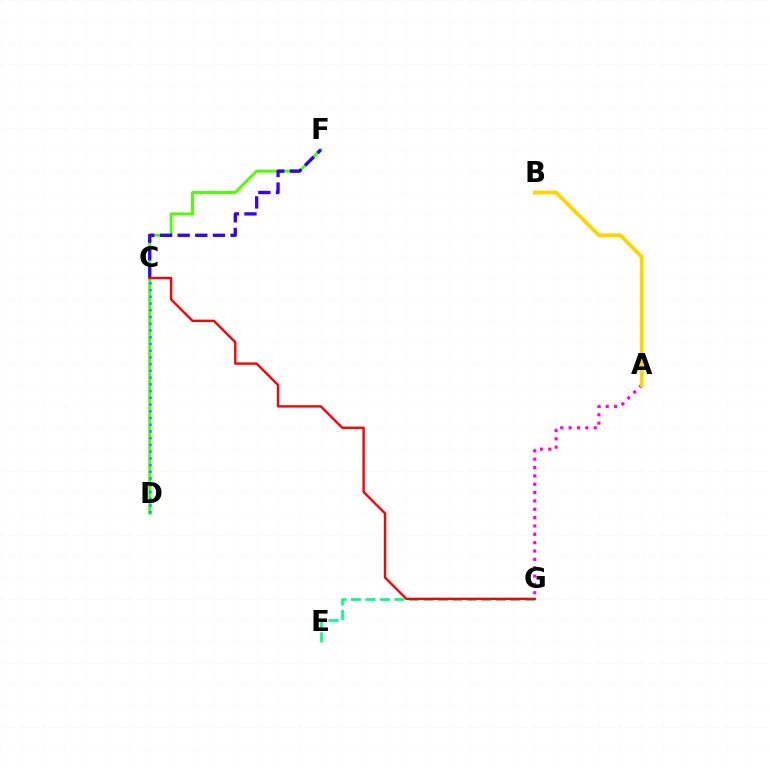{('E', 'G'): [{'color': '#00ff86', 'line_style': 'dashed', 'thickness': 1.97}], ('D', 'F'): [{'color': '#4fff00', 'line_style': 'solid', 'thickness': 2.13}], ('C', 'F'): [{'color': '#3700ff', 'line_style': 'dashed', 'thickness': 2.4}], ('C', 'D'): [{'color': '#009eff', 'line_style': 'dotted', 'thickness': 1.83}], ('A', 'G'): [{'color': '#ff00ed', 'line_style': 'dotted', 'thickness': 2.27}], ('C', 'G'): [{'color': '#ff0000', 'line_style': 'solid', 'thickness': 1.71}], ('A', 'B'): [{'color': '#ffd500', 'line_style': 'solid', 'thickness': 2.74}]}